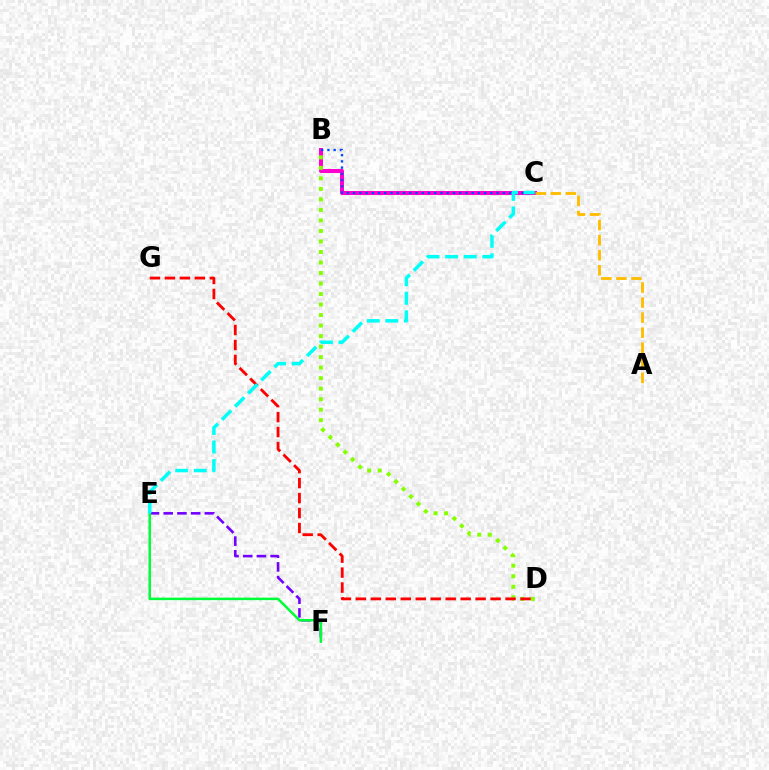{('E', 'F'): [{'color': '#7200ff', 'line_style': 'dashed', 'thickness': 1.86}, {'color': '#00ff39', 'line_style': 'solid', 'thickness': 1.81}], ('B', 'C'): [{'color': '#ff00cf', 'line_style': 'solid', 'thickness': 2.9}, {'color': '#004bff', 'line_style': 'dotted', 'thickness': 1.7}], ('B', 'D'): [{'color': '#84ff00', 'line_style': 'dotted', 'thickness': 2.86}], ('D', 'G'): [{'color': '#ff0000', 'line_style': 'dashed', 'thickness': 2.03}], ('A', 'C'): [{'color': '#ffbd00', 'line_style': 'dashed', 'thickness': 2.05}], ('C', 'E'): [{'color': '#00fff6', 'line_style': 'dashed', 'thickness': 2.52}]}